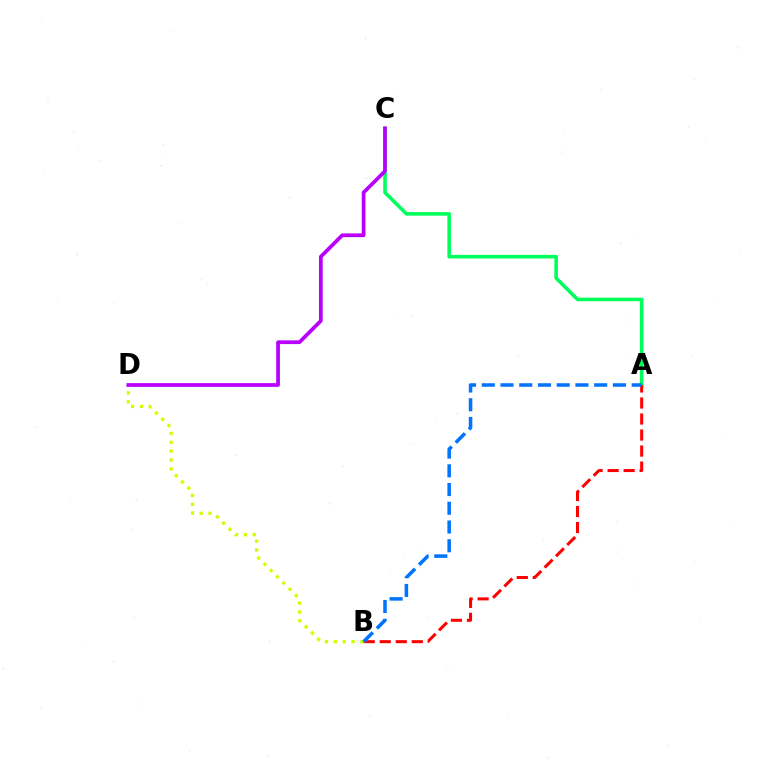{('A', 'C'): [{'color': '#00ff5c', 'line_style': 'solid', 'thickness': 2.57}], ('B', 'D'): [{'color': '#d1ff00', 'line_style': 'dotted', 'thickness': 2.41}], ('C', 'D'): [{'color': '#b900ff', 'line_style': 'solid', 'thickness': 2.69}], ('A', 'B'): [{'color': '#ff0000', 'line_style': 'dashed', 'thickness': 2.18}, {'color': '#0074ff', 'line_style': 'dashed', 'thickness': 2.54}]}